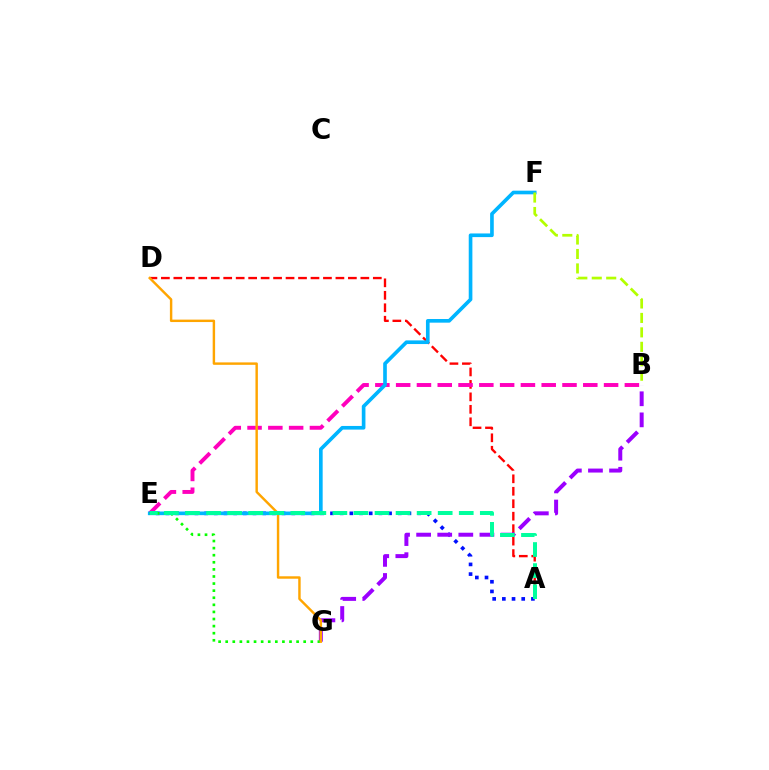{('A', 'D'): [{'color': '#ff0000', 'line_style': 'dashed', 'thickness': 1.69}], ('A', 'E'): [{'color': '#0010ff', 'line_style': 'dotted', 'thickness': 2.63}, {'color': '#00ff9d', 'line_style': 'dashed', 'thickness': 2.86}], ('B', 'E'): [{'color': '#ff00bd', 'line_style': 'dashed', 'thickness': 2.82}], ('B', 'G'): [{'color': '#9b00ff', 'line_style': 'dashed', 'thickness': 2.87}], ('E', 'F'): [{'color': '#00b5ff', 'line_style': 'solid', 'thickness': 2.63}], ('E', 'G'): [{'color': '#08ff00', 'line_style': 'dotted', 'thickness': 1.93}], ('B', 'F'): [{'color': '#b3ff00', 'line_style': 'dashed', 'thickness': 1.96}], ('D', 'G'): [{'color': '#ffa500', 'line_style': 'solid', 'thickness': 1.75}]}